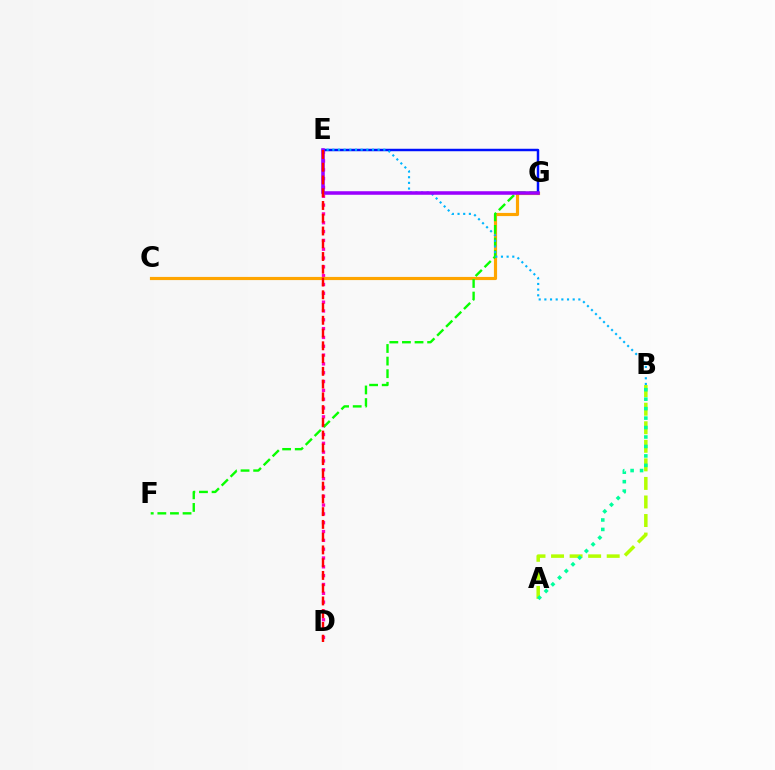{('D', 'E'): [{'color': '#ff00bd', 'line_style': 'dotted', 'thickness': 2.4}, {'color': '#ff0000', 'line_style': 'dashed', 'thickness': 1.73}], ('C', 'G'): [{'color': '#ffa500', 'line_style': 'solid', 'thickness': 2.28}], ('A', 'B'): [{'color': '#b3ff00', 'line_style': 'dashed', 'thickness': 2.52}, {'color': '#00ff9d', 'line_style': 'dotted', 'thickness': 2.57}], ('F', 'G'): [{'color': '#08ff00', 'line_style': 'dashed', 'thickness': 1.71}], ('E', 'G'): [{'color': '#0010ff', 'line_style': 'solid', 'thickness': 1.78}, {'color': '#9b00ff', 'line_style': 'solid', 'thickness': 2.55}], ('B', 'E'): [{'color': '#00b5ff', 'line_style': 'dotted', 'thickness': 1.54}]}